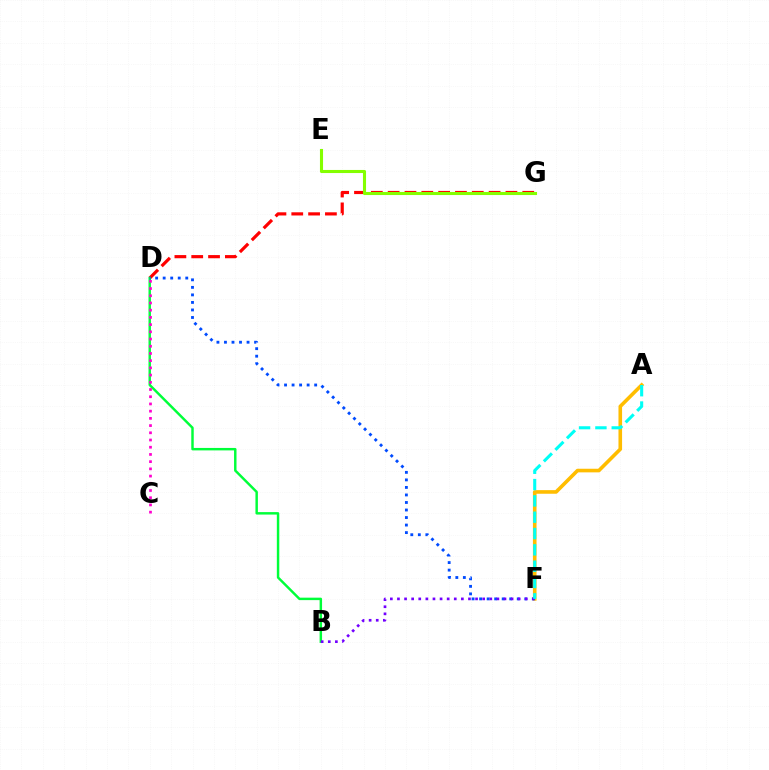{('D', 'G'): [{'color': '#ff0000', 'line_style': 'dashed', 'thickness': 2.29}], ('A', 'F'): [{'color': '#ffbd00', 'line_style': 'solid', 'thickness': 2.6}, {'color': '#00fff6', 'line_style': 'dashed', 'thickness': 2.22}], ('B', 'D'): [{'color': '#00ff39', 'line_style': 'solid', 'thickness': 1.77}], ('E', 'G'): [{'color': '#84ff00', 'line_style': 'solid', 'thickness': 2.22}], ('D', 'F'): [{'color': '#004bff', 'line_style': 'dotted', 'thickness': 2.05}], ('C', 'D'): [{'color': '#ff00cf', 'line_style': 'dotted', 'thickness': 1.96}], ('B', 'F'): [{'color': '#7200ff', 'line_style': 'dotted', 'thickness': 1.93}]}